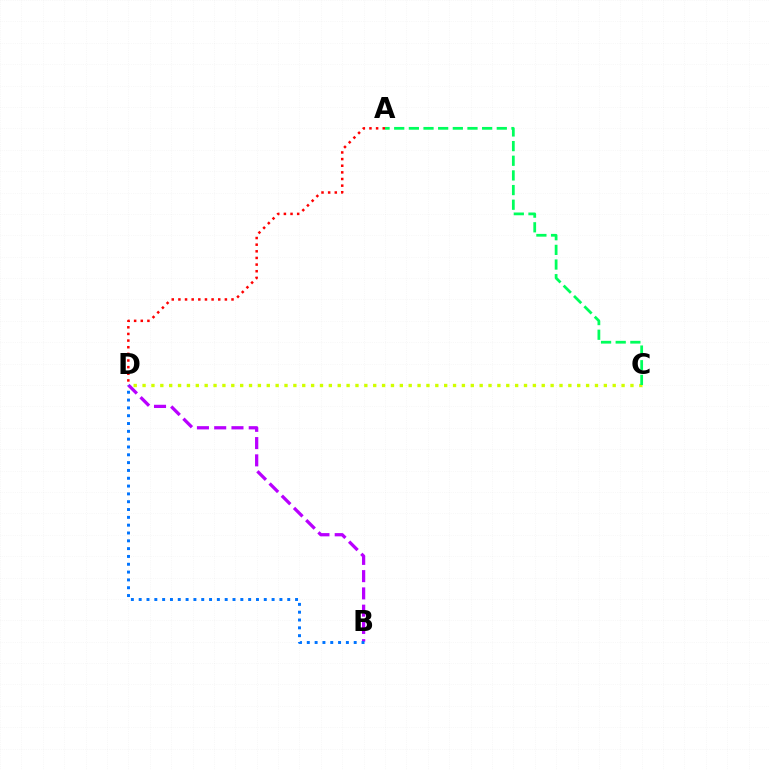{('B', 'D'): [{'color': '#b900ff', 'line_style': 'dashed', 'thickness': 2.34}, {'color': '#0074ff', 'line_style': 'dotted', 'thickness': 2.12}], ('C', 'D'): [{'color': '#d1ff00', 'line_style': 'dotted', 'thickness': 2.41}], ('A', 'C'): [{'color': '#00ff5c', 'line_style': 'dashed', 'thickness': 1.99}], ('A', 'D'): [{'color': '#ff0000', 'line_style': 'dotted', 'thickness': 1.8}]}